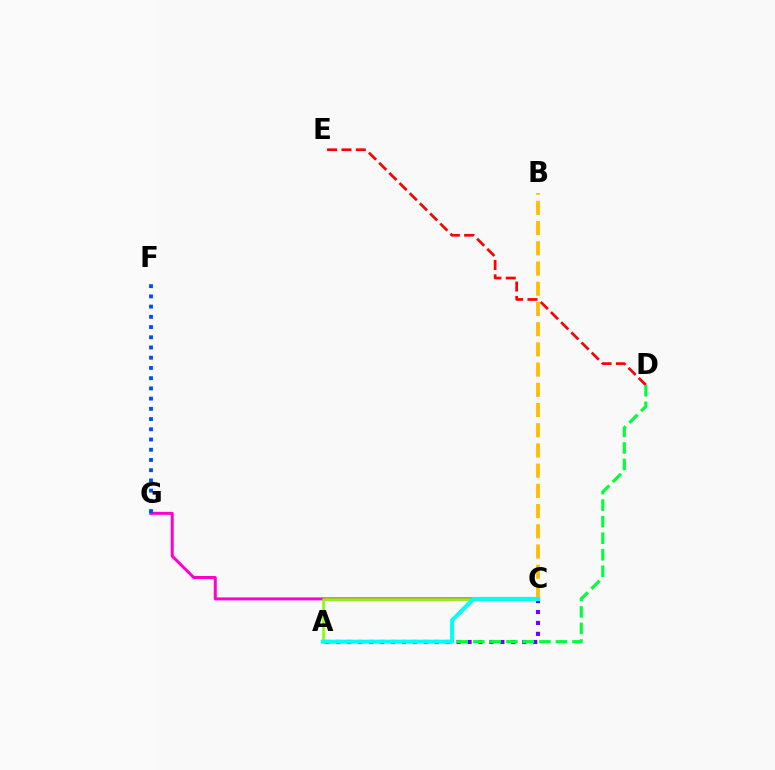{('C', 'G'): [{'color': '#ff00cf', 'line_style': 'solid', 'thickness': 2.15}], ('A', 'C'): [{'color': '#7200ff', 'line_style': 'dotted', 'thickness': 2.97}, {'color': '#84ff00', 'line_style': 'solid', 'thickness': 1.87}, {'color': '#00fff6', 'line_style': 'solid', 'thickness': 2.89}], ('D', 'E'): [{'color': '#ff0000', 'line_style': 'dashed', 'thickness': 1.95}], ('B', 'C'): [{'color': '#ffbd00', 'line_style': 'dashed', 'thickness': 2.75}], ('A', 'D'): [{'color': '#00ff39', 'line_style': 'dashed', 'thickness': 2.25}], ('F', 'G'): [{'color': '#004bff', 'line_style': 'dotted', 'thickness': 2.78}]}